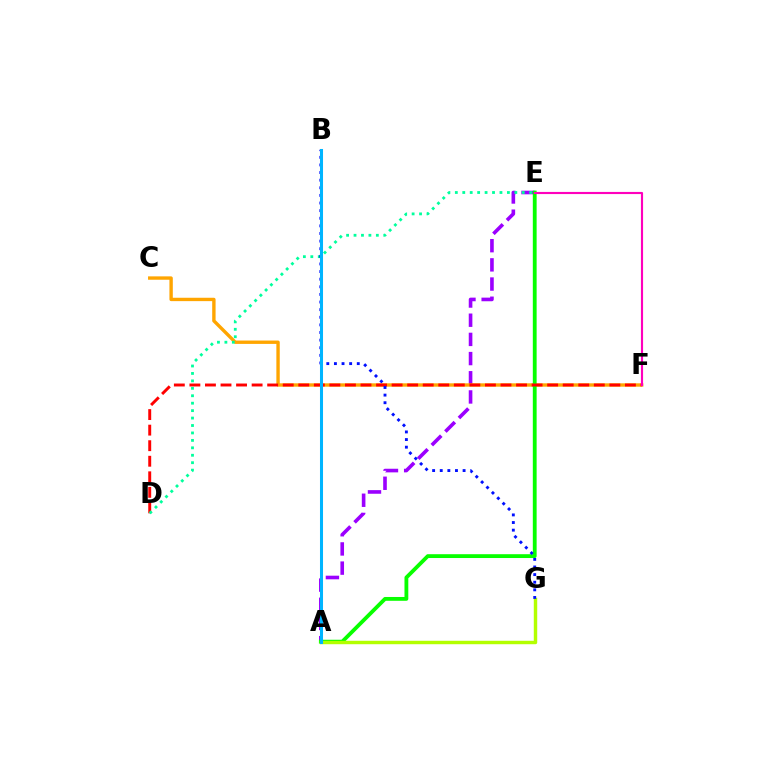{('A', 'E'): [{'color': '#9b00ff', 'line_style': 'dashed', 'thickness': 2.61}, {'color': '#08ff00', 'line_style': 'solid', 'thickness': 2.75}], ('C', 'F'): [{'color': '#ffa500', 'line_style': 'solid', 'thickness': 2.43}], ('D', 'F'): [{'color': '#ff0000', 'line_style': 'dashed', 'thickness': 2.11}], ('D', 'E'): [{'color': '#00ff9d', 'line_style': 'dotted', 'thickness': 2.02}], ('E', 'F'): [{'color': '#ff00bd', 'line_style': 'solid', 'thickness': 1.54}], ('A', 'G'): [{'color': '#b3ff00', 'line_style': 'solid', 'thickness': 2.47}], ('B', 'G'): [{'color': '#0010ff', 'line_style': 'dotted', 'thickness': 2.07}], ('A', 'B'): [{'color': '#00b5ff', 'line_style': 'solid', 'thickness': 2.19}]}